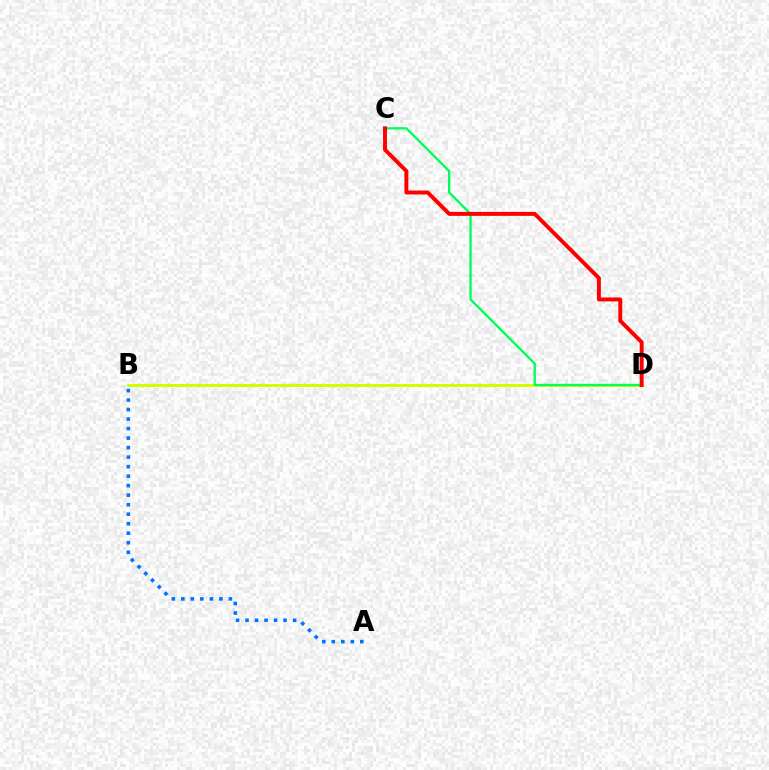{('A', 'B'): [{'color': '#0074ff', 'line_style': 'dotted', 'thickness': 2.58}], ('B', 'D'): [{'color': '#b900ff', 'line_style': 'dotted', 'thickness': 2.08}, {'color': '#d1ff00', 'line_style': 'solid', 'thickness': 2.12}], ('C', 'D'): [{'color': '#00ff5c', 'line_style': 'solid', 'thickness': 1.67}, {'color': '#ff0000', 'line_style': 'solid', 'thickness': 2.84}]}